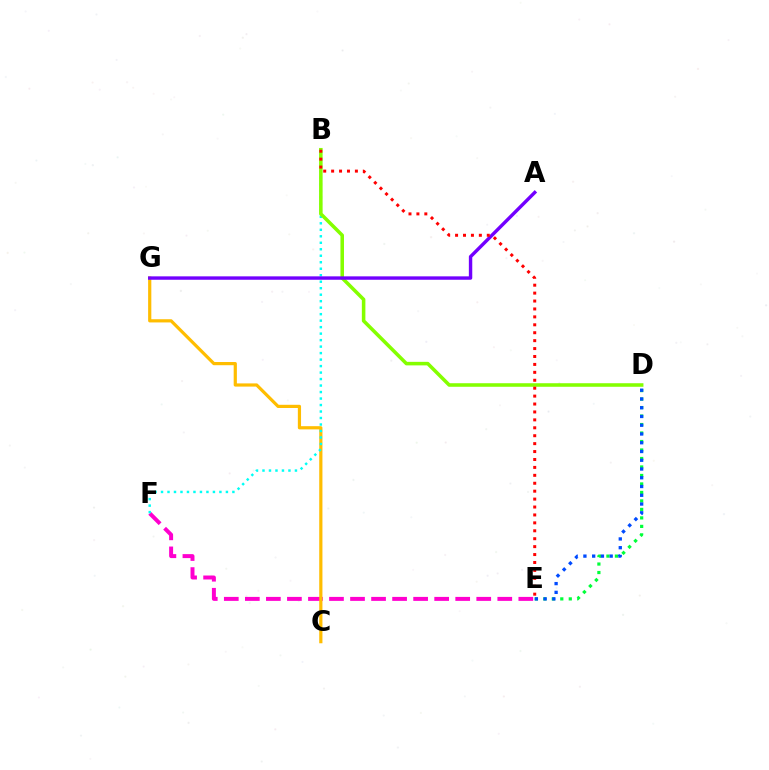{('E', 'F'): [{'color': '#ff00cf', 'line_style': 'dashed', 'thickness': 2.86}], ('D', 'E'): [{'color': '#00ff39', 'line_style': 'dotted', 'thickness': 2.31}, {'color': '#004bff', 'line_style': 'dotted', 'thickness': 2.38}], ('C', 'G'): [{'color': '#ffbd00', 'line_style': 'solid', 'thickness': 2.31}], ('B', 'F'): [{'color': '#00fff6', 'line_style': 'dotted', 'thickness': 1.76}], ('B', 'D'): [{'color': '#84ff00', 'line_style': 'solid', 'thickness': 2.55}], ('A', 'G'): [{'color': '#7200ff', 'line_style': 'solid', 'thickness': 2.45}], ('B', 'E'): [{'color': '#ff0000', 'line_style': 'dotted', 'thickness': 2.15}]}